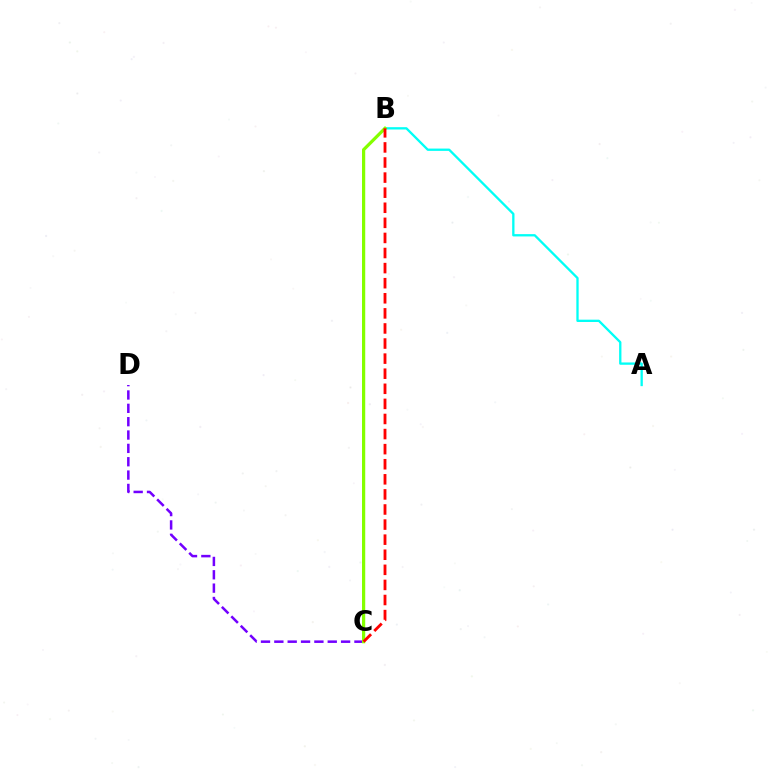{('C', 'D'): [{'color': '#7200ff', 'line_style': 'dashed', 'thickness': 1.81}], ('A', 'B'): [{'color': '#00fff6', 'line_style': 'solid', 'thickness': 1.66}], ('B', 'C'): [{'color': '#84ff00', 'line_style': 'solid', 'thickness': 2.32}, {'color': '#ff0000', 'line_style': 'dashed', 'thickness': 2.05}]}